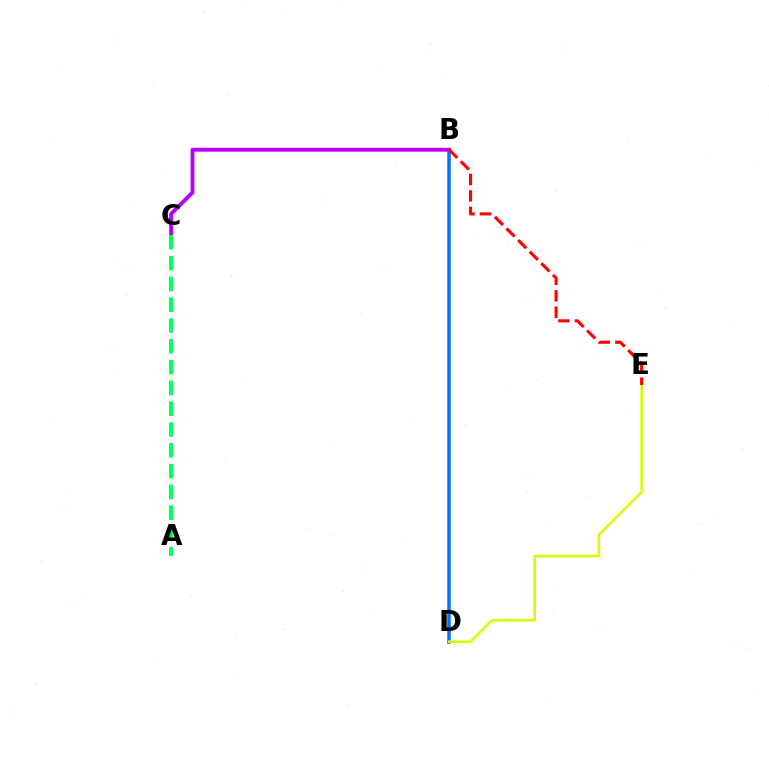{('B', 'D'): [{'color': '#0074ff', 'line_style': 'solid', 'thickness': 2.54}], ('B', 'C'): [{'color': '#b900ff', 'line_style': 'solid', 'thickness': 2.81}], ('D', 'E'): [{'color': '#d1ff00', 'line_style': 'solid', 'thickness': 1.82}], ('B', 'E'): [{'color': '#ff0000', 'line_style': 'dashed', 'thickness': 2.23}], ('A', 'C'): [{'color': '#00ff5c', 'line_style': 'dashed', 'thickness': 2.83}]}